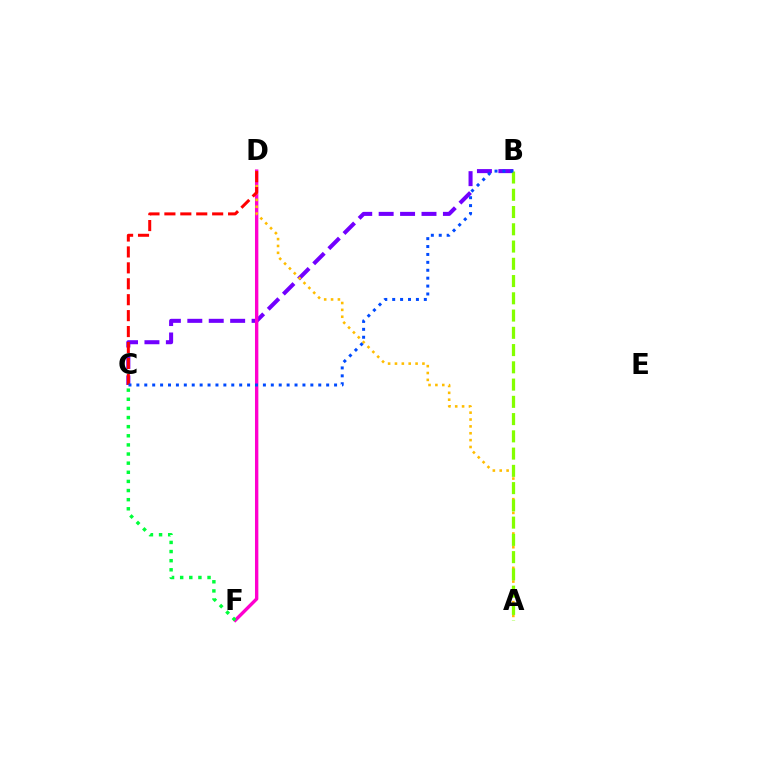{('B', 'C'): [{'color': '#7200ff', 'line_style': 'dashed', 'thickness': 2.91}, {'color': '#004bff', 'line_style': 'dotted', 'thickness': 2.15}], ('D', 'F'): [{'color': '#00fff6', 'line_style': 'dashed', 'thickness': 1.5}, {'color': '#ff00cf', 'line_style': 'solid', 'thickness': 2.43}], ('A', 'D'): [{'color': '#ffbd00', 'line_style': 'dotted', 'thickness': 1.87}], ('C', 'D'): [{'color': '#ff0000', 'line_style': 'dashed', 'thickness': 2.16}], ('C', 'F'): [{'color': '#00ff39', 'line_style': 'dotted', 'thickness': 2.48}], ('A', 'B'): [{'color': '#84ff00', 'line_style': 'dashed', 'thickness': 2.34}]}